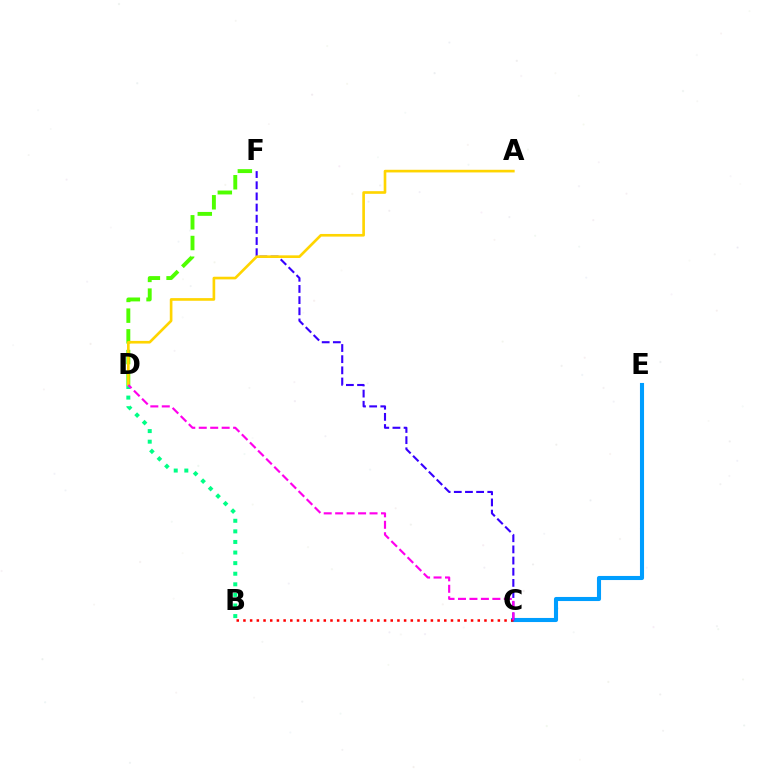{('C', 'E'): [{'color': '#009eff', 'line_style': 'solid', 'thickness': 2.94}], ('D', 'F'): [{'color': '#4fff00', 'line_style': 'dashed', 'thickness': 2.81}], ('B', 'C'): [{'color': '#ff0000', 'line_style': 'dotted', 'thickness': 1.82}], ('C', 'F'): [{'color': '#3700ff', 'line_style': 'dashed', 'thickness': 1.52}], ('B', 'D'): [{'color': '#00ff86', 'line_style': 'dotted', 'thickness': 2.88}], ('A', 'D'): [{'color': '#ffd500', 'line_style': 'solid', 'thickness': 1.91}], ('C', 'D'): [{'color': '#ff00ed', 'line_style': 'dashed', 'thickness': 1.56}]}